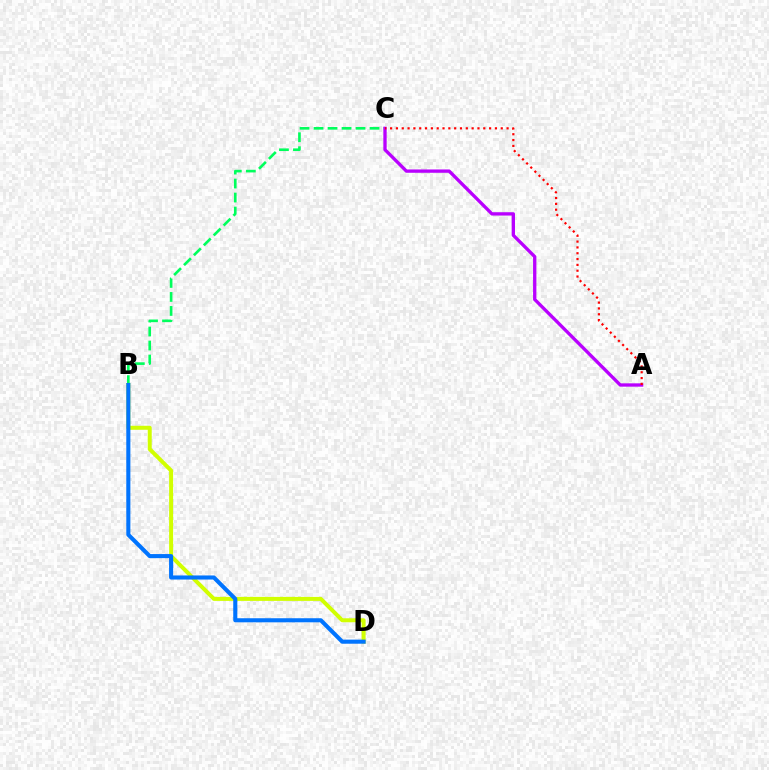{('B', 'D'): [{'color': '#d1ff00', 'line_style': 'solid', 'thickness': 2.87}, {'color': '#0074ff', 'line_style': 'solid', 'thickness': 2.94}], ('B', 'C'): [{'color': '#00ff5c', 'line_style': 'dashed', 'thickness': 1.9}], ('A', 'C'): [{'color': '#b900ff', 'line_style': 'solid', 'thickness': 2.39}, {'color': '#ff0000', 'line_style': 'dotted', 'thickness': 1.58}]}